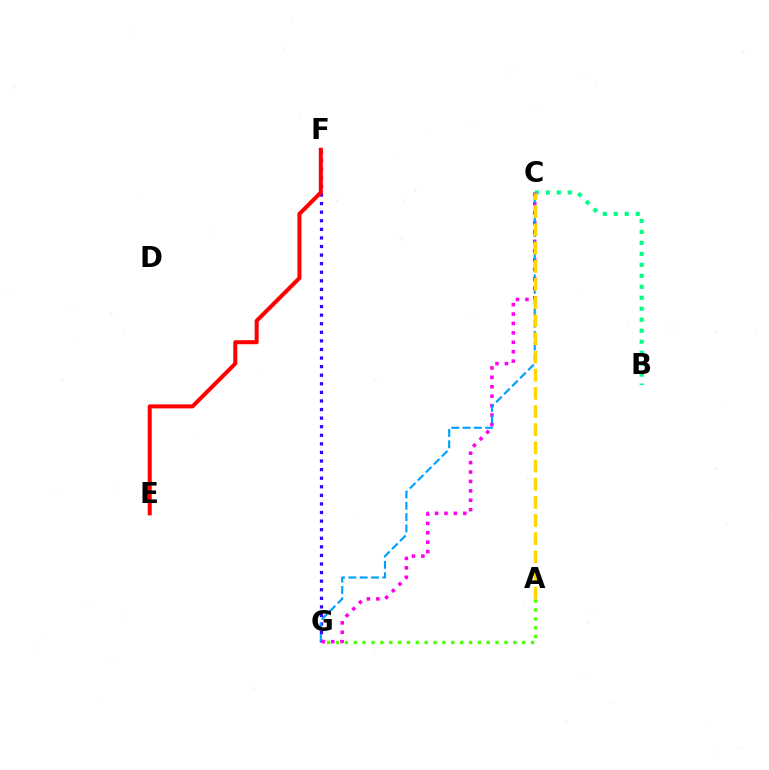{('F', 'G'): [{'color': '#3700ff', 'line_style': 'dotted', 'thickness': 2.33}], ('B', 'C'): [{'color': '#00ff86', 'line_style': 'dotted', 'thickness': 2.98}], ('E', 'F'): [{'color': '#ff0000', 'line_style': 'solid', 'thickness': 2.89}], ('C', 'G'): [{'color': '#ff00ed', 'line_style': 'dotted', 'thickness': 2.56}, {'color': '#009eff', 'line_style': 'dashed', 'thickness': 1.54}], ('A', 'G'): [{'color': '#4fff00', 'line_style': 'dotted', 'thickness': 2.41}], ('A', 'C'): [{'color': '#ffd500', 'line_style': 'dashed', 'thickness': 2.47}]}